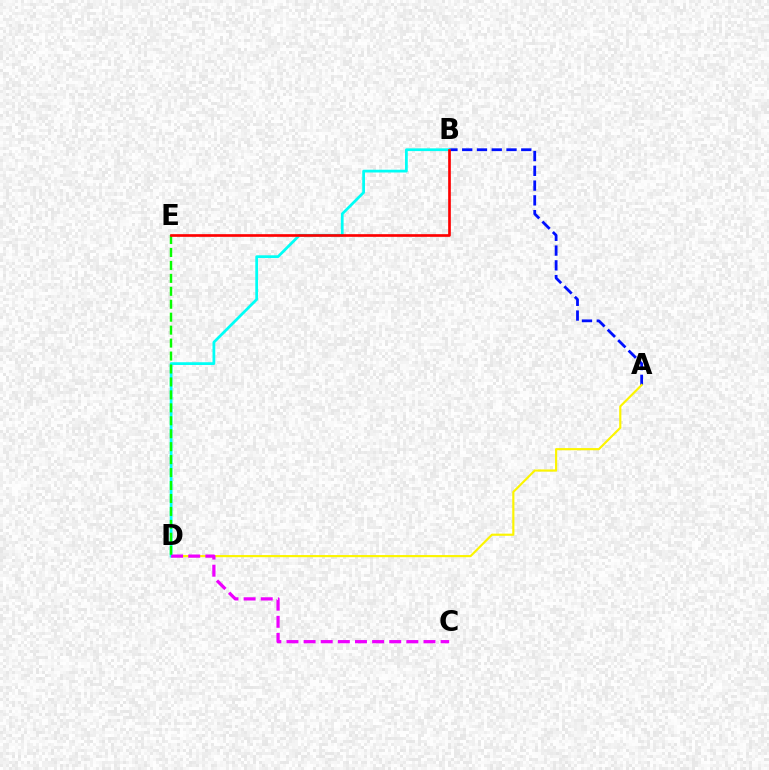{('A', 'B'): [{'color': '#0010ff', 'line_style': 'dashed', 'thickness': 2.01}], ('A', 'D'): [{'color': '#fcf500', 'line_style': 'solid', 'thickness': 1.56}], ('B', 'D'): [{'color': '#00fff6', 'line_style': 'solid', 'thickness': 1.98}], ('C', 'D'): [{'color': '#ee00ff', 'line_style': 'dashed', 'thickness': 2.33}], ('D', 'E'): [{'color': '#08ff00', 'line_style': 'dashed', 'thickness': 1.76}], ('B', 'E'): [{'color': '#ff0000', 'line_style': 'solid', 'thickness': 1.92}]}